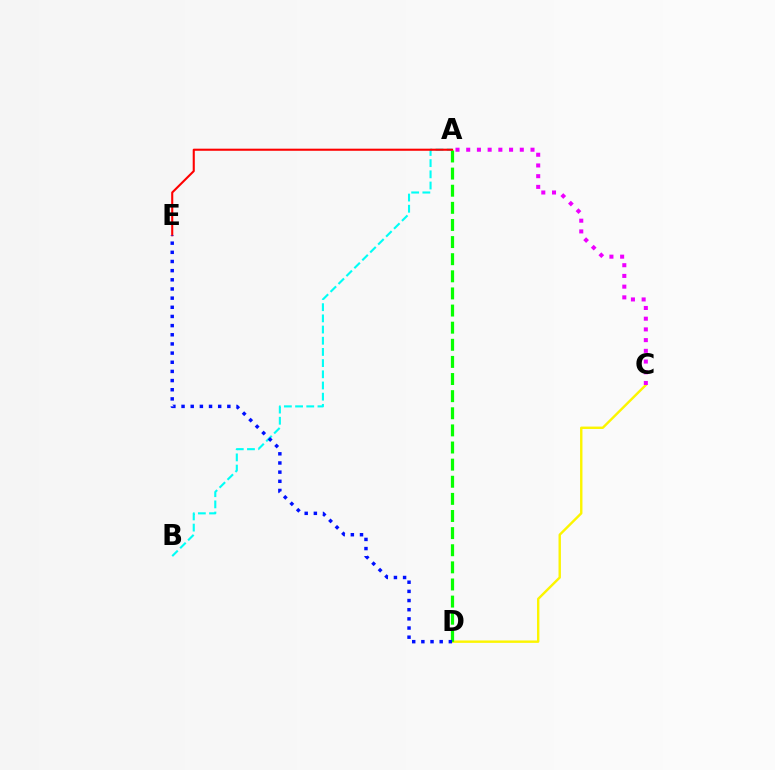{('C', 'D'): [{'color': '#fcf500', 'line_style': 'solid', 'thickness': 1.73}], ('A', 'D'): [{'color': '#08ff00', 'line_style': 'dashed', 'thickness': 2.33}], ('A', 'B'): [{'color': '#00fff6', 'line_style': 'dashed', 'thickness': 1.52}], ('A', 'E'): [{'color': '#ff0000', 'line_style': 'solid', 'thickness': 1.51}], ('A', 'C'): [{'color': '#ee00ff', 'line_style': 'dotted', 'thickness': 2.91}], ('D', 'E'): [{'color': '#0010ff', 'line_style': 'dotted', 'thickness': 2.49}]}